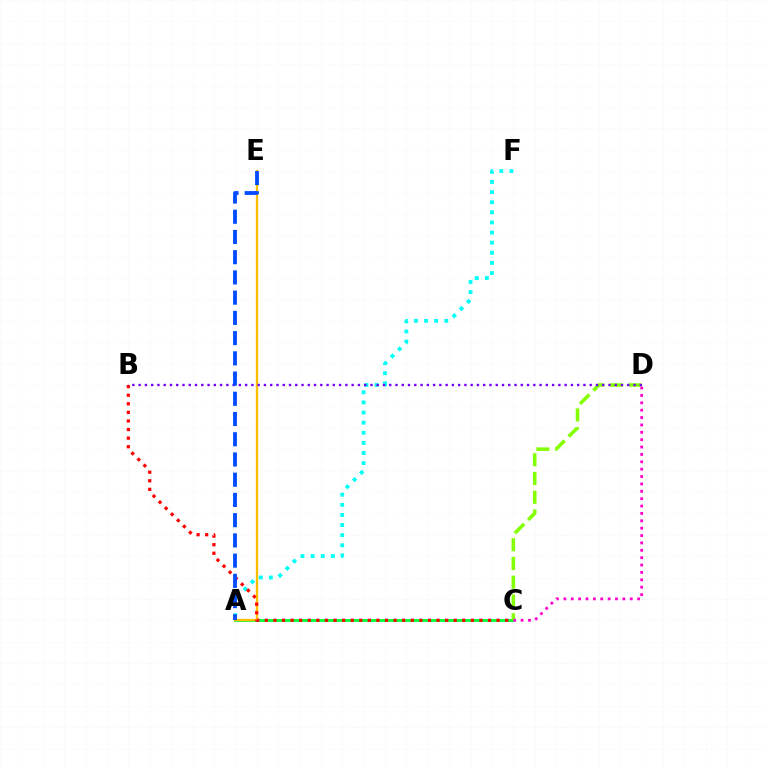{('A', 'C'): [{'color': '#00ff39', 'line_style': 'solid', 'thickness': 2.03}], ('C', 'D'): [{'color': '#84ff00', 'line_style': 'dashed', 'thickness': 2.55}, {'color': '#ff00cf', 'line_style': 'dotted', 'thickness': 2.0}], ('A', 'F'): [{'color': '#00fff6', 'line_style': 'dotted', 'thickness': 2.75}], ('A', 'E'): [{'color': '#ffbd00', 'line_style': 'solid', 'thickness': 1.68}, {'color': '#004bff', 'line_style': 'dashed', 'thickness': 2.75}], ('B', 'D'): [{'color': '#7200ff', 'line_style': 'dotted', 'thickness': 1.7}], ('B', 'C'): [{'color': '#ff0000', 'line_style': 'dotted', 'thickness': 2.33}]}